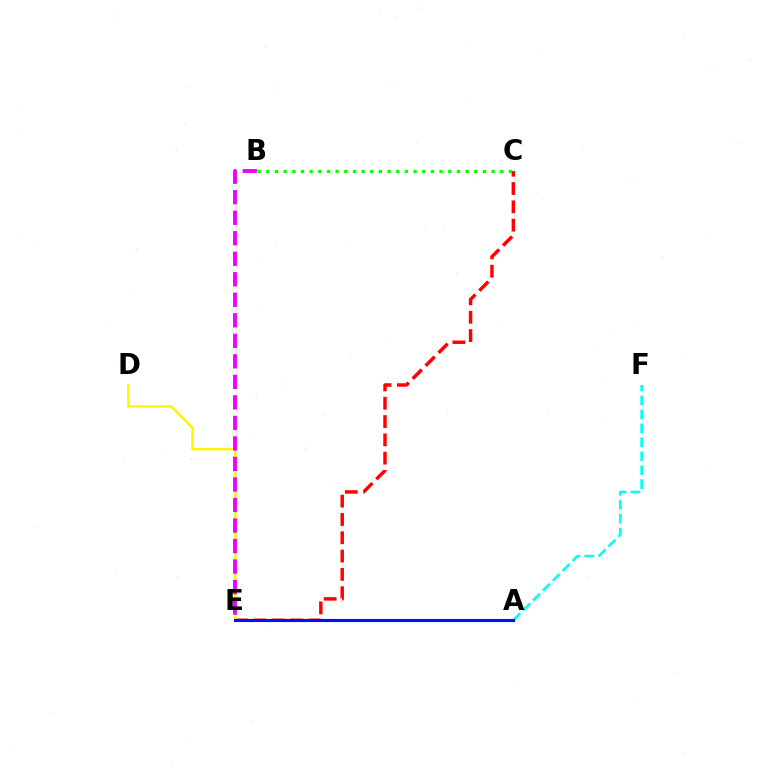{('A', 'F'): [{'color': '#00fff6', 'line_style': 'dashed', 'thickness': 1.9}], ('C', 'E'): [{'color': '#ff0000', 'line_style': 'dashed', 'thickness': 2.49}], ('B', 'C'): [{'color': '#08ff00', 'line_style': 'dotted', 'thickness': 2.35}], ('D', 'E'): [{'color': '#fcf500', 'line_style': 'solid', 'thickness': 1.69}], ('B', 'E'): [{'color': '#ee00ff', 'line_style': 'dashed', 'thickness': 2.79}], ('A', 'E'): [{'color': '#0010ff', 'line_style': 'solid', 'thickness': 2.23}]}